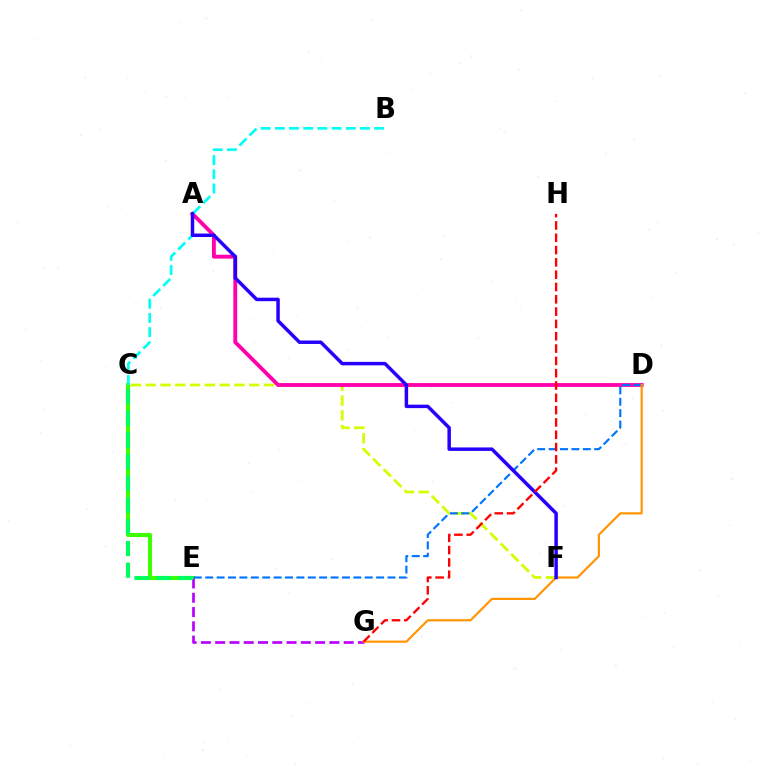{('C', 'F'): [{'color': '#d1ff00', 'line_style': 'dashed', 'thickness': 2.01}], ('C', 'E'): [{'color': '#3dff00', 'line_style': 'solid', 'thickness': 2.95}, {'color': '#00ff5c', 'line_style': 'dashed', 'thickness': 2.95}], ('A', 'D'): [{'color': '#ff00ac', 'line_style': 'solid', 'thickness': 2.78}], ('E', 'G'): [{'color': '#b900ff', 'line_style': 'dashed', 'thickness': 1.94}], ('B', 'C'): [{'color': '#00fff6', 'line_style': 'dashed', 'thickness': 1.93}], ('D', 'E'): [{'color': '#0074ff', 'line_style': 'dashed', 'thickness': 1.55}], ('D', 'G'): [{'color': '#ff9400', 'line_style': 'solid', 'thickness': 1.57}], ('A', 'F'): [{'color': '#2500ff', 'line_style': 'solid', 'thickness': 2.5}], ('G', 'H'): [{'color': '#ff0000', 'line_style': 'dashed', 'thickness': 1.67}]}